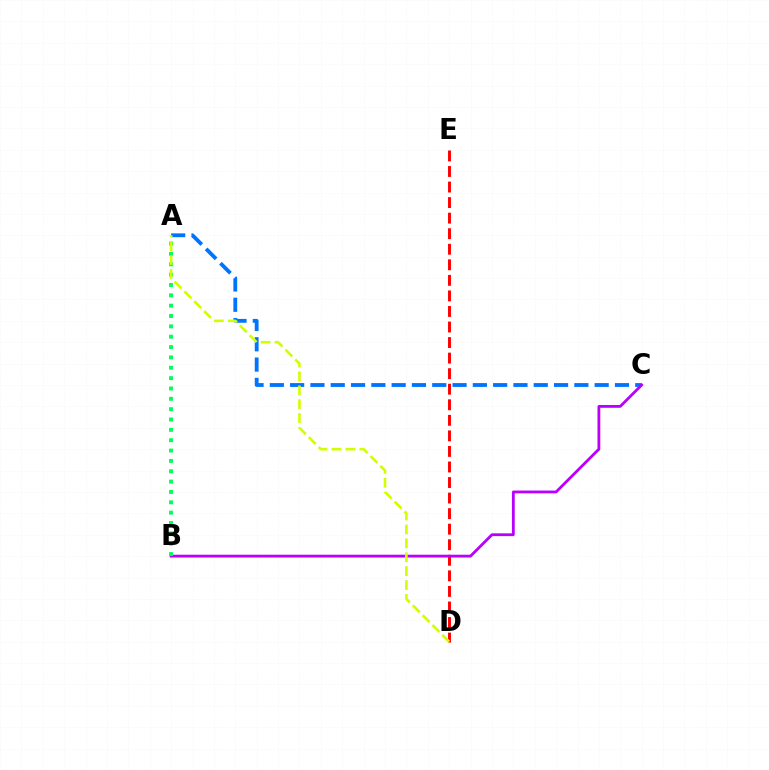{('D', 'E'): [{'color': '#ff0000', 'line_style': 'dashed', 'thickness': 2.11}], ('A', 'C'): [{'color': '#0074ff', 'line_style': 'dashed', 'thickness': 2.76}], ('B', 'C'): [{'color': '#b900ff', 'line_style': 'solid', 'thickness': 2.02}], ('A', 'B'): [{'color': '#00ff5c', 'line_style': 'dotted', 'thickness': 2.81}], ('A', 'D'): [{'color': '#d1ff00', 'line_style': 'dashed', 'thickness': 1.89}]}